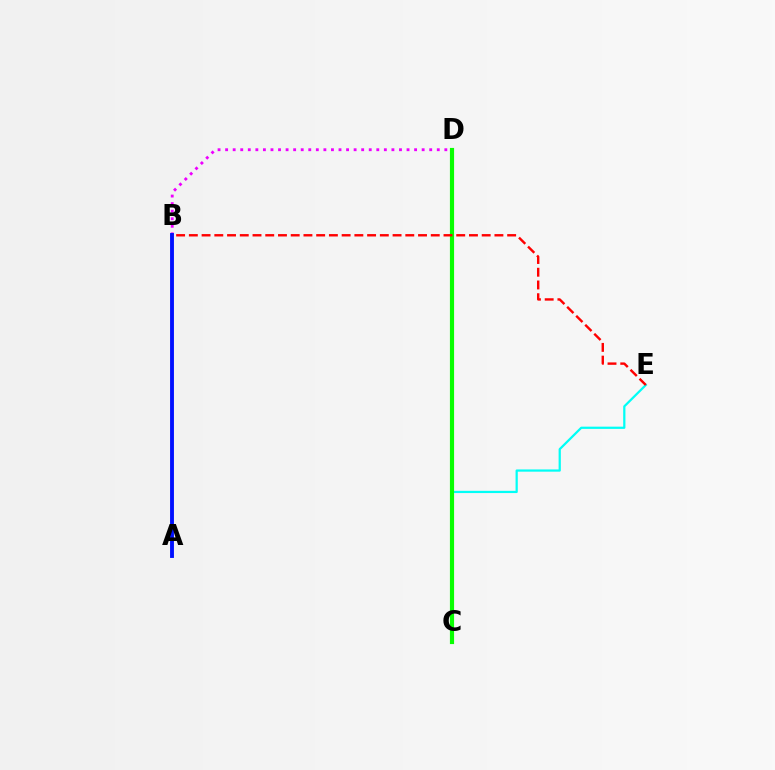{('B', 'D'): [{'color': '#ee00ff', 'line_style': 'dotted', 'thickness': 2.05}], ('C', 'E'): [{'color': '#00fff6', 'line_style': 'solid', 'thickness': 1.61}], ('A', 'B'): [{'color': '#0010ff', 'line_style': 'solid', 'thickness': 2.79}], ('C', 'D'): [{'color': '#fcf500', 'line_style': 'dashed', 'thickness': 1.65}, {'color': '#08ff00', 'line_style': 'solid', 'thickness': 3.0}], ('B', 'E'): [{'color': '#ff0000', 'line_style': 'dashed', 'thickness': 1.73}]}